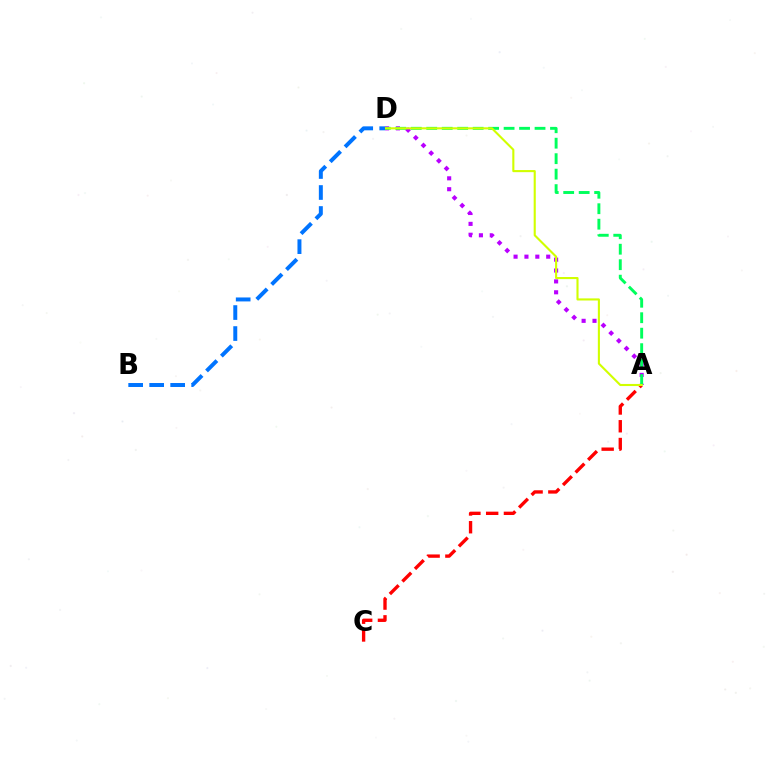{('A', 'D'): [{'color': '#b900ff', 'line_style': 'dotted', 'thickness': 2.96}, {'color': '#00ff5c', 'line_style': 'dashed', 'thickness': 2.1}, {'color': '#d1ff00', 'line_style': 'solid', 'thickness': 1.52}], ('A', 'C'): [{'color': '#ff0000', 'line_style': 'dashed', 'thickness': 2.41}], ('B', 'D'): [{'color': '#0074ff', 'line_style': 'dashed', 'thickness': 2.85}]}